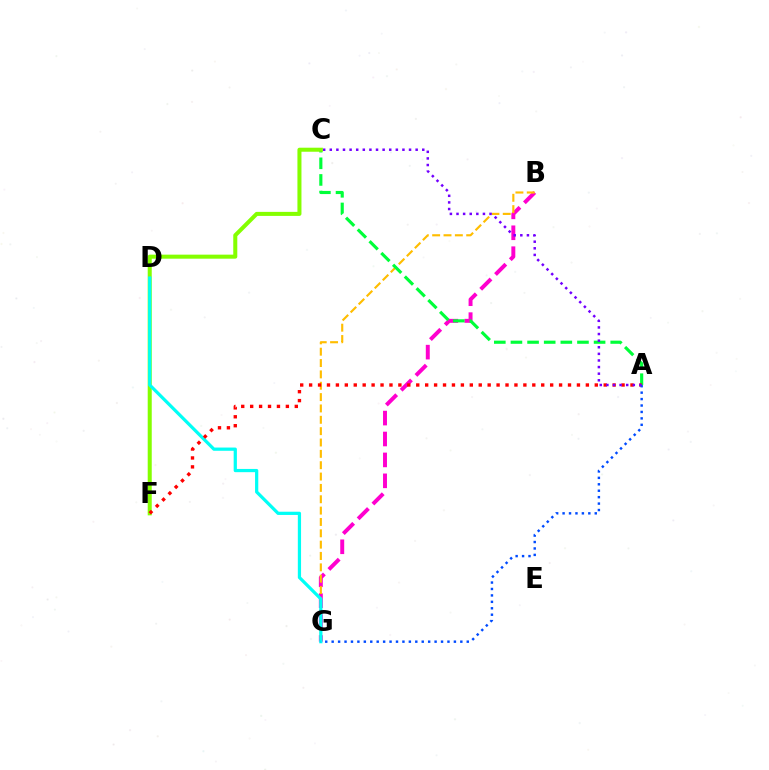{('B', 'G'): [{'color': '#ff00cf', 'line_style': 'dashed', 'thickness': 2.84}, {'color': '#ffbd00', 'line_style': 'dashed', 'thickness': 1.54}], ('A', 'C'): [{'color': '#00ff39', 'line_style': 'dashed', 'thickness': 2.26}, {'color': '#7200ff', 'line_style': 'dotted', 'thickness': 1.79}], ('C', 'F'): [{'color': '#84ff00', 'line_style': 'solid', 'thickness': 2.9}], ('D', 'G'): [{'color': '#00fff6', 'line_style': 'solid', 'thickness': 2.33}], ('A', 'F'): [{'color': '#ff0000', 'line_style': 'dotted', 'thickness': 2.43}], ('A', 'G'): [{'color': '#004bff', 'line_style': 'dotted', 'thickness': 1.75}]}